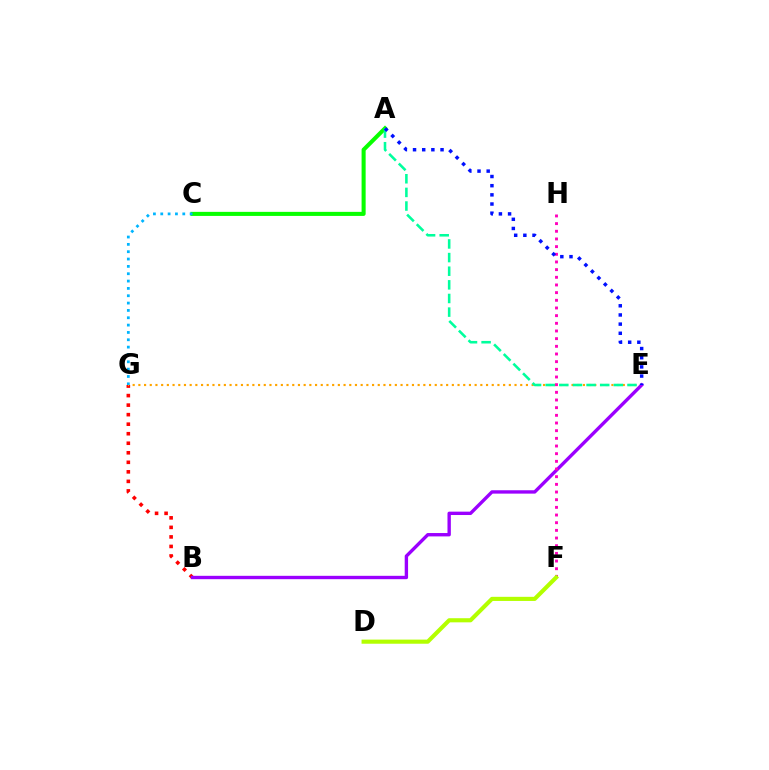{('B', 'G'): [{'color': '#ff0000', 'line_style': 'dotted', 'thickness': 2.59}], ('E', 'G'): [{'color': '#ffa500', 'line_style': 'dotted', 'thickness': 1.55}], ('A', 'C'): [{'color': '#08ff00', 'line_style': 'solid', 'thickness': 2.92}], ('A', 'E'): [{'color': '#00ff9d', 'line_style': 'dashed', 'thickness': 1.85}, {'color': '#0010ff', 'line_style': 'dotted', 'thickness': 2.49}], ('B', 'E'): [{'color': '#9b00ff', 'line_style': 'solid', 'thickness': 2.43}], ('F', 'H'): [{'color': '#ff00bd', 'line_style': 'dotted', 'thickness': 2.08}], ('C', 'G'): [{'color': '#00b5ff', 'line_style': 'dotted', 'thickness': 1.99}], ('D', 'F'): [{'color': '#b3ff00', 'line_style': 'solid', 'thickness': 2.97}]}